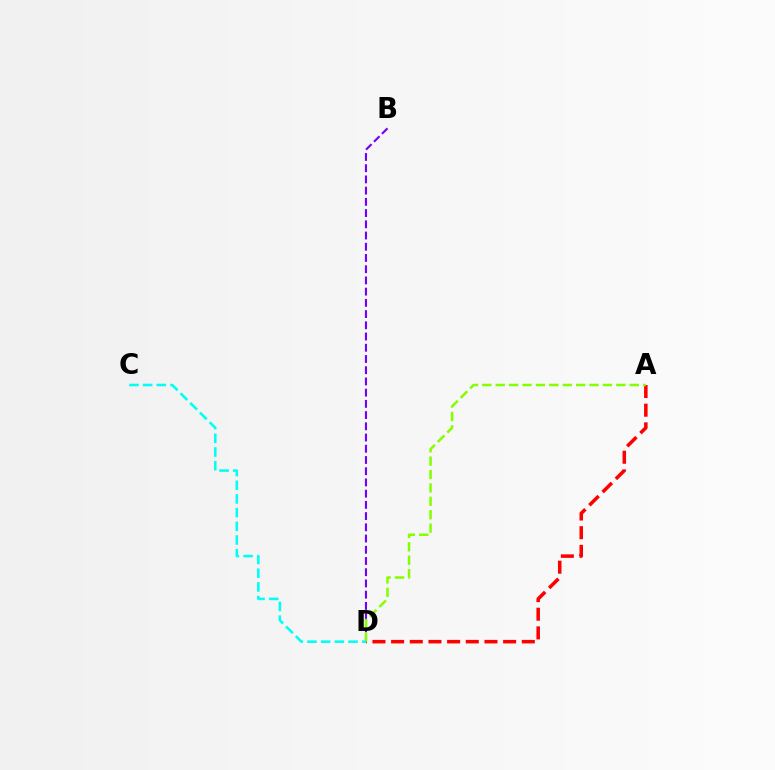{('B', 'D'): [{'color': '#7200ff', 'line_style': 'dashed', 'thickness': 1.52}], ('A', 'D'): [{'color': '#ff0000', 'line_style': 'dashed', 'thickness': 2.54}, {'color': '#84ff00', 'line_style': 'dashed', 'thickness': 1.82}], ('C', 'D'): [{'color': '#00fff6', 'line_style': 'dashed', 'thickness': 1.86}]}